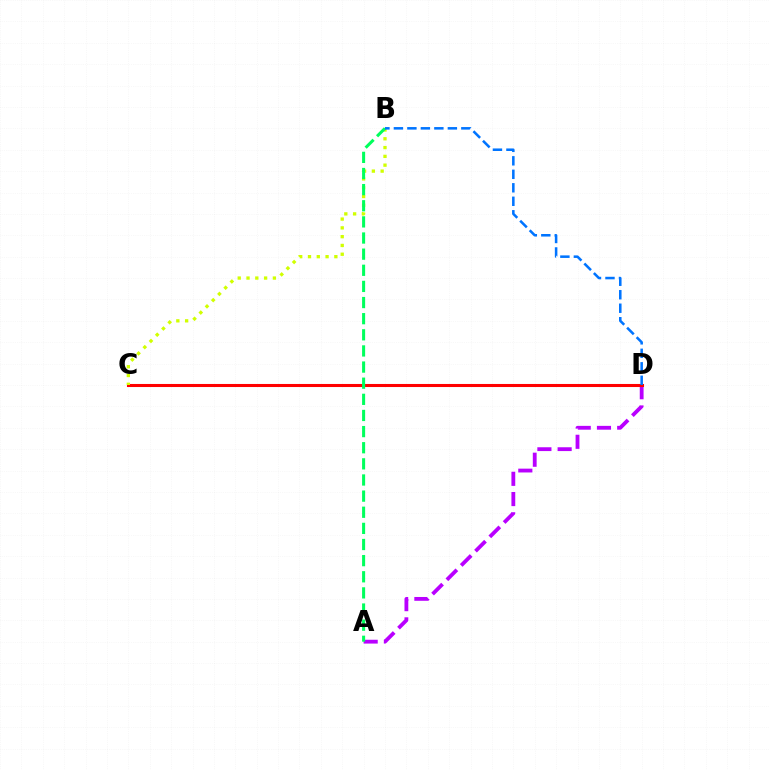{('A', 'D'): [{'color': '#b900ff', 'line_style': 'dashed', 'thickness': 2.75}], ('C', 'D'): [{'color': '#ff0000', 'line_style': 'solid', 'thickness': 2.2}], ('B', 'C'): [{'color': '#d1ff00', 'line_style': 'dotted', 'thickness': 2.39}], ('A', 'B'): [{'color': '#00ff5c', 'line_style': 'dashed', 'thickness': 2.19}], ('B', 'D'): [{'color': '#0074ff', 'line_style': 'dashed', 'thickness': 1.83}]}